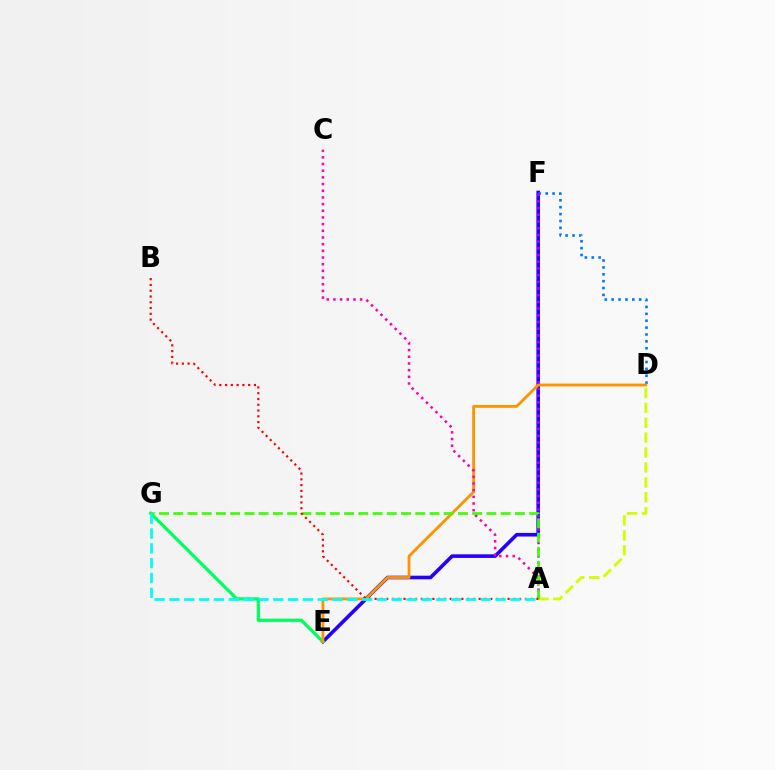{('E', 'F'): [{'color': '#2500ff', 'line_style': 'solid', 'thickness': 2.6}], ('D', 'F'): [{'color': '#0074ff', 'line_style': 'dotted', 'thickness': 1.87}], ('A', 'D'): [{'color': '#d1ff00', 'line_style': 'dashed', 'thickness': 2.03}], ('E', 'G'): [{'color': '#00ff5c', 'line_style': 'solid', 'thickness': 2.33}], ('A', 'F'): [{'color': '#b900ff', 'line_style': 'dotted', 'thickness': 1.82}], ('D', 'E'): [{'color': '#ff9400', 'line_style': 'solid', 'thickness': 2.05}], ('A', 'C'): [{'color': '#ff00ac', 'line_style': 'dotted', 'thickness': 1.81}], ('A', 'G'): [{'color': '#3dff00', 'line_style': 'dashed', 'thickness': 1.93}, {'color': '#00fff6', 'line_style': 'dashed', 'thickness': 2.01}], ('A', 'B'): [{'color': '#ff0000', 'line_style': 'dotted', 'thickness': 1.57}]}